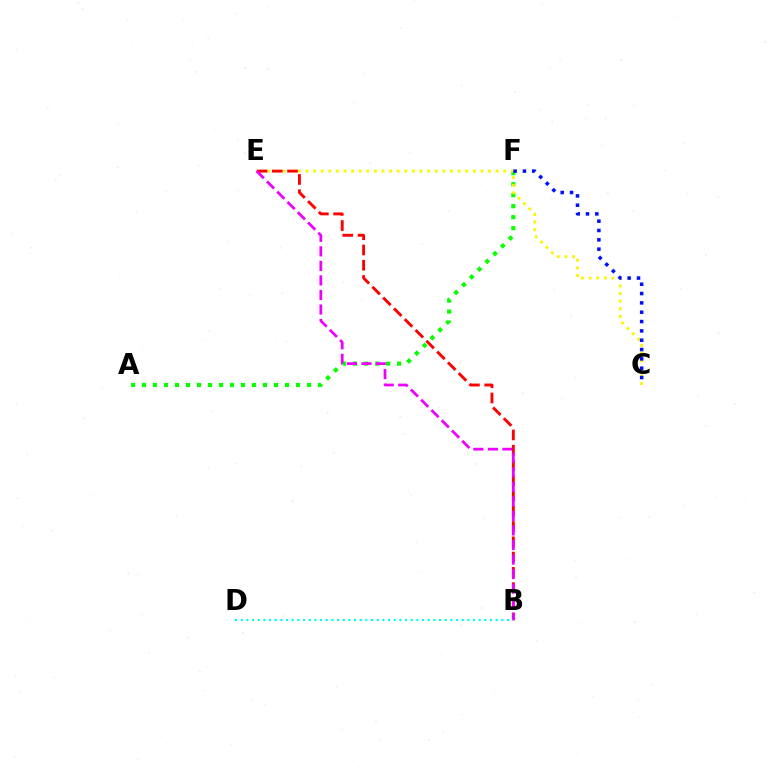{('A', 'F'): [{'color': '#08ff00', 'line_style': 'dotted', 'thickness': 2.99}], ('C', 'E'): [{'color': '#fcf500', 'line_style': 'dotted', 'thickness': 2.07}], ('B', 'E'): [{'color': '#ff0000', 'line_style': 'dashed', 'thickness': 2.07}, {'color': '#ee00ff', 'line_style': 'dashed', 'thickness': 1.97}], ('C', 'F'): [{'color': '#0010ff', 'line_style': 'dotted', 'thickness': 2.54}], ('B', 'D'): [{'color': '#00fff6', 'line_style': 'dotted', 'thickness': 1.54}]}